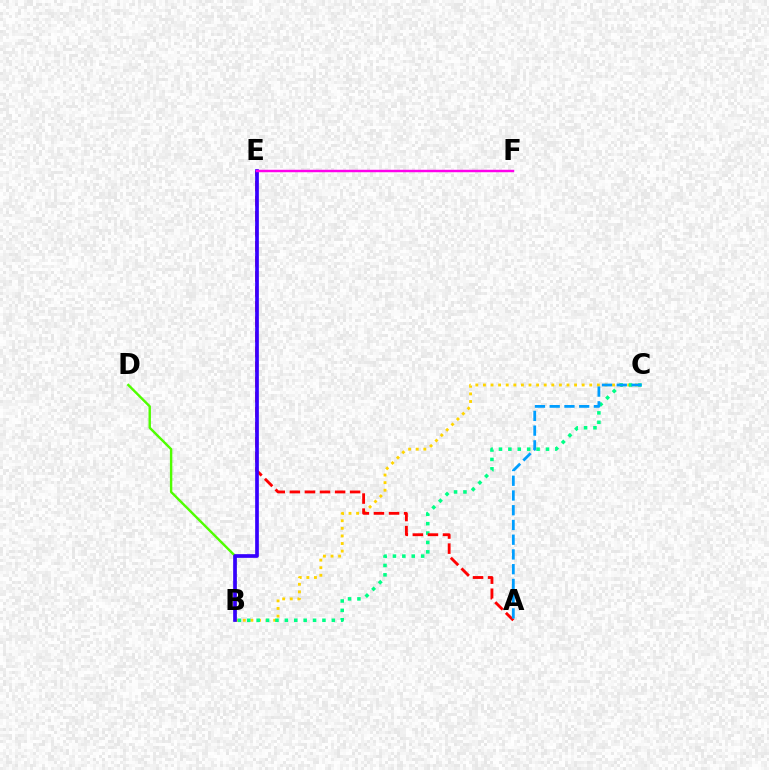{('B', 'C'): [{'color': '#ffd500', 'line_style': 'dotted', 'thickness': 2.06}, {'color': '#00ff86', 'line_style': 'dotted', 'thickness': 2.55}], ('B', 'D'): [{'color': '#4fff00', 'line_style': 'solid', 'thickness': 1.73}], ('A', 'E'): [{'color': '#ff0000', 'line_style': 'dashed', 'thickness': 2.05}], ('A', 'C'): [{'color': '#009eff', 'line_style': 'dashed', 'thickness': 2.0}], ('B', 'E'): [{'color': '#3700ff', 'line_style': 'solid', 'thickness': 2.65}], ('E', 'F'): [{'color': '#ff00ed', 'line_style': 'solid', 'thickness': 1.77}]}